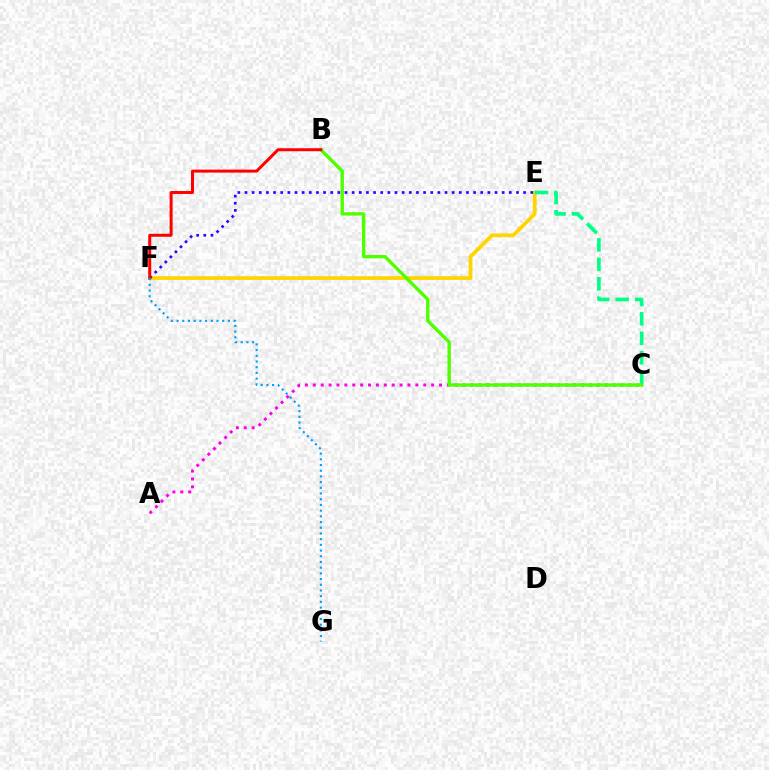{('E', 'F'): [{'color': '#ffd500', 'line_style': 'solid', 'thickness': 2.71}, {'color': '#3700ff', 'line_style': 'dotted', 'thickness': 1.94}], ('C', 'E'): [{'color': '#00ff86', 'line_style': 'dashed', 'thickness': 2.64}], ('A', 'C'): [{'color': '#ff00ed', 'line_style': 'dotted', 'thickness': 2.14}], ('B', 'C'): [{'color': '#4fff00', 'line_style': 'solid', 'thickness': 2.43}], ('B', 'F'): [{'color': '#ff0000', 'line_style': 'solid', 'thickness': 2.15}], ('F', 'G'): [{'color': '#009eff', 'line_style': 'dotted', 'thickness': 1.55}]}